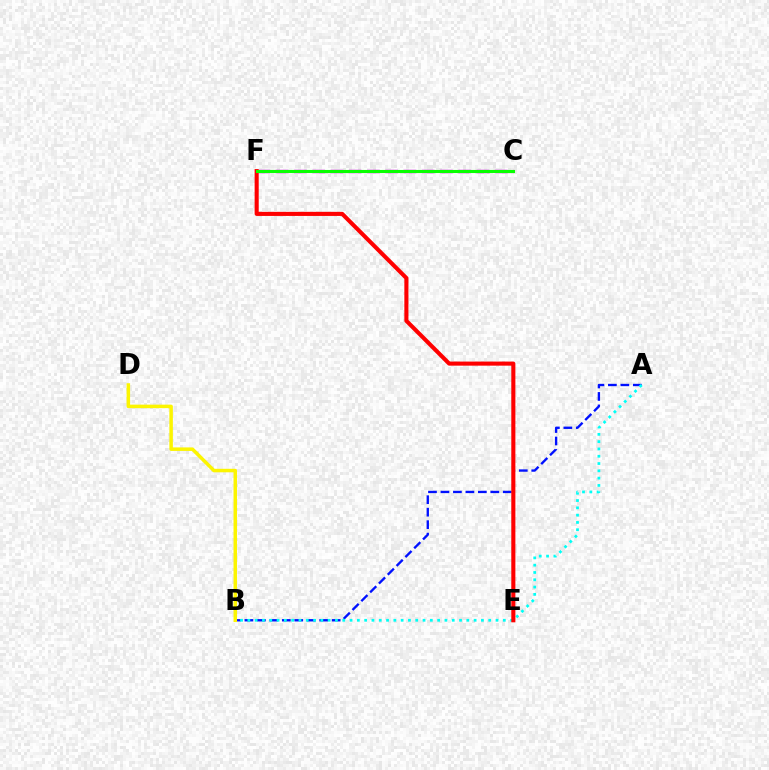{('A', 'B'): [{'color': '#0010ff', 'line_style': 'dashed', 'thickness': 1.69}, {'color': '#00fff6', 'line_style': 'dotted', 'thickness': 1.98}], ('C', 'F'): [{'color': '#ee00ff', 'line_style': 'dashed', 'thickness': 2.48}, {'color': '#08ff00', 'line_style': 'solid', 'thickness': 2.21}], ('B', 'D'): [{'color': '#fcf500', 'line_style': 'solid', 'thickness': 2.52}], ('E', 'F'): [{'color': '#ff0000', 'line_style': 'solid', 'thickness': 2.94}]}